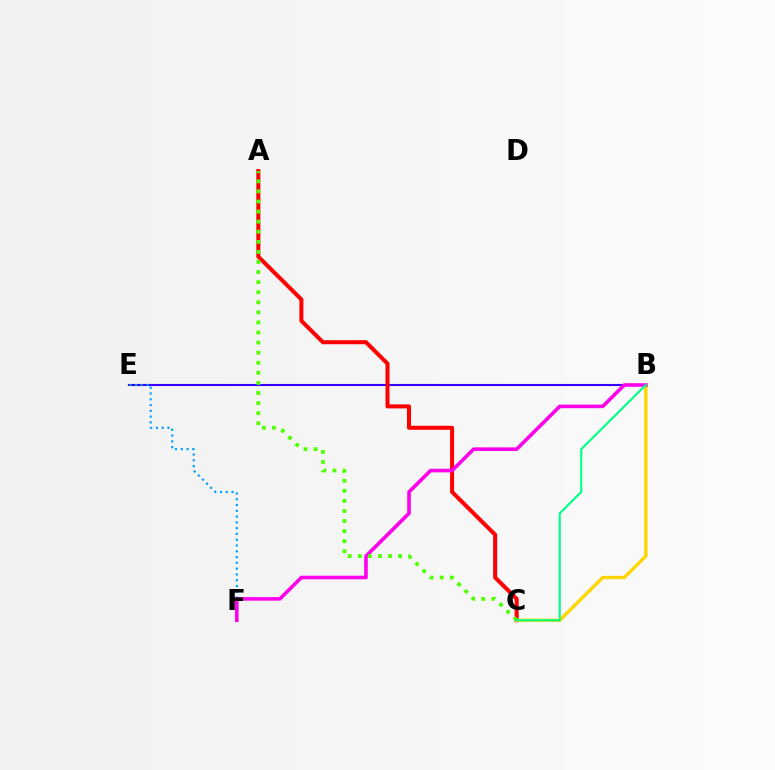{('B', 'E'): [{'color': '#3700ff', 'line_style': 'solid', 'thickness': 1.51}], ('A', 'C'): [{'color': '#ff0000', 'line_style': 'solid', 'thickness': 2.9}, {'color': '#4fff00', 'line_style': 'dotted', 'thickness': 2.74}], ('B', 'C'): [{'color': '#ffd500', 'line_style': 'solid', 'thickness': 2.41}, {'color': '#00ff86', 'line_style': 'solid', 'thickness': 1.53}], ('E', 'F'): [{'color': '#009eff', 'line_style': 'dotted', 'thickness': 1.57}], ('B', 'F'): [{'color': '#ff00ed', 'line_style': 'solid', 'thickness': 2.58}]}